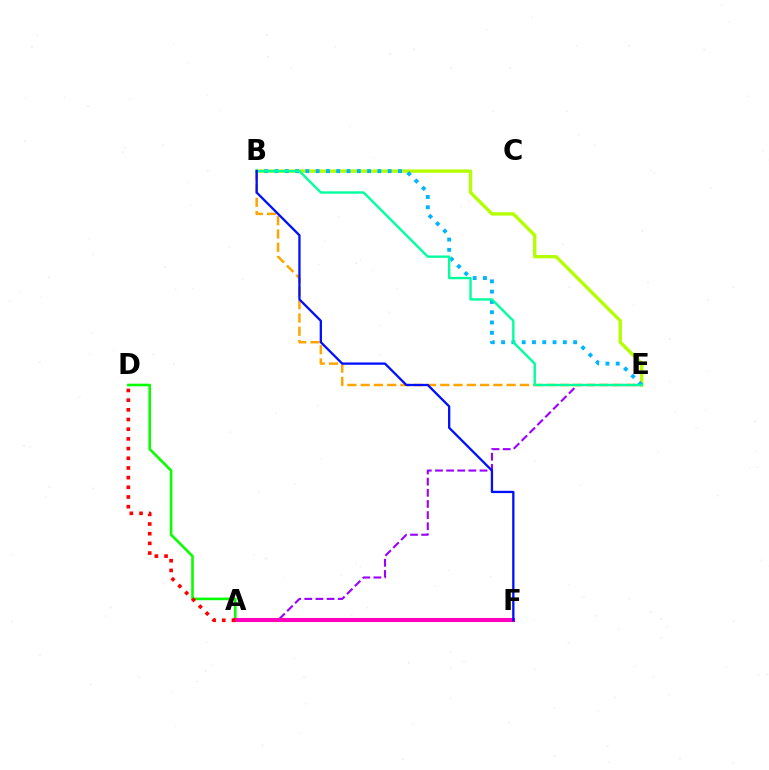{('A', 'E'): [{'color': '#9b00ff', 'line_style': 'dashed', 'thickness': 1.51}], ('B', 'E'): [{'color': '#ffa500', 'line_style': 'dashed', 'thickness': 1.8}, {'color': '#b3ff00', 'line_style': 'solid', 'thickness': 2.41}, {'color': '#00b5ff', 'line_style': 'dotted', 'thickness': 2.8}, {'color': '#00ff9d', 'line_style': 'solid', 'thickness': 1.71}], ('A', 'D'): [{'color': '#08ff00', 'line_style': 'solid', 'thickness': 1.87}, {'color': '#ff0000', 'line_style': 'dotted', 'thickness': 2.63}], ('A', 'F'): [{'color': '#ff00bd', 'line_style': 'solid', 'thickness': 2.94}], ('B', 'F'): [{'color': '#0010ff', 'line_style': 'solid', 'thickness': 1.66}]}